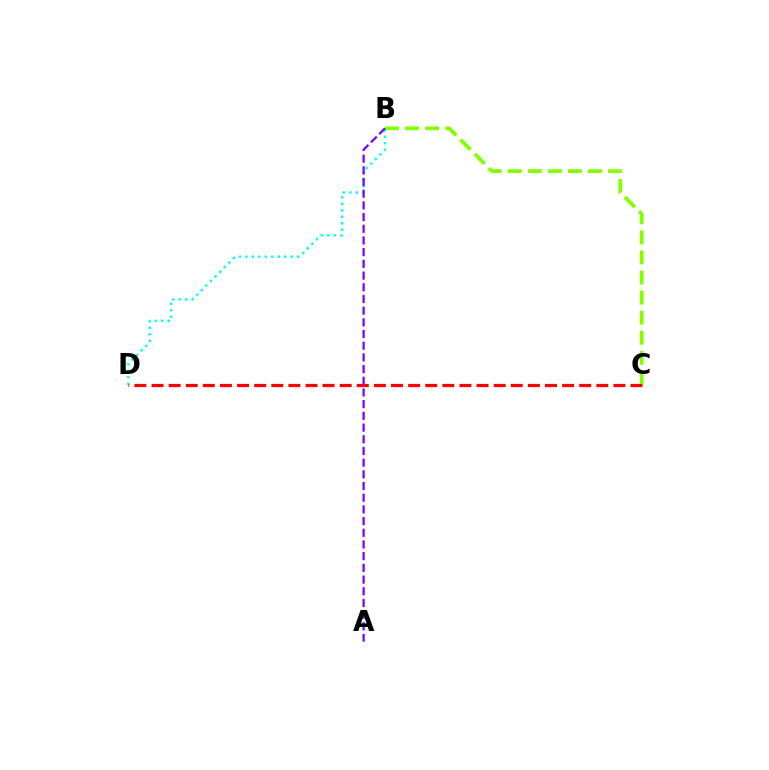{('B', 'D'): [{'color': '#00fff6', 'line_style': 'dotted', 'thickness': 1.76}], ('B', 'C'): [{'color': '#84ff00', 'line_style': 'dashed', 'thickness': 2.73}], ('C', 'D'): [{'color': '#ff0000', 'line_style': 'dashed', 'thickness': 2.32}], ('A', 'B'): [{'color': '#7200ff', 'line_style': 'dashed', 'thickness': 1.59}]}